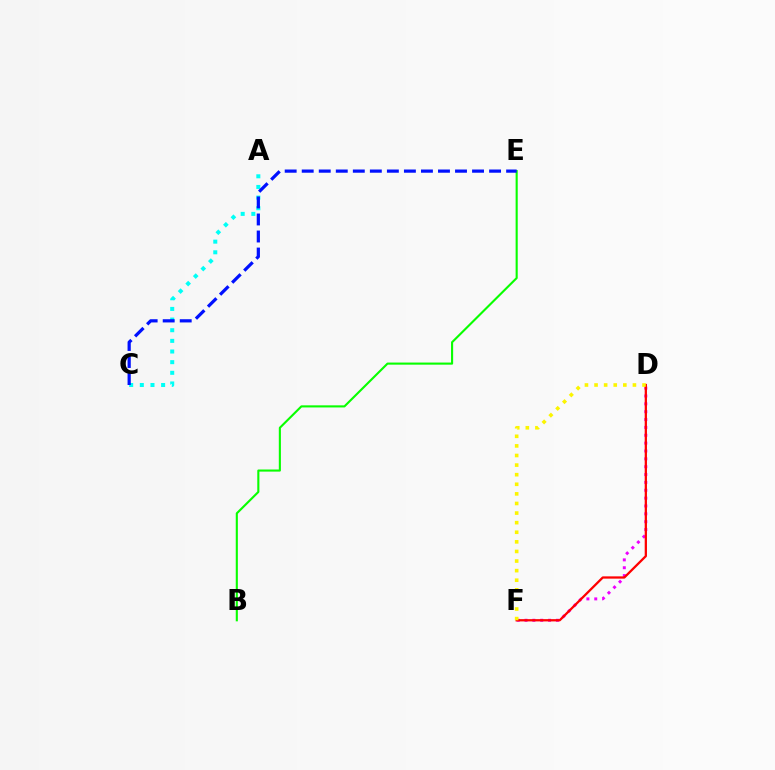{('D', 'F'): [{'color': '#ee00ff', 'line_style': 'dotted', 'thickness': 2.13}, {'color': '#ff0000', 'line_style': 'solid', 'thickness': 1.64}, {'color': '#fcf500', 'line_style': 'dotted', 'thickness': 2.61}], ('A', 'C'): [{'color': '#00fff6', 'line_style': 'dotted', 'thickness': 2.89}], ('B', 'E'): [{'color': '#08ff00', 'line_style': 'solid', 'thickness': 1.52}], ('C', 'E'): [{'color': '#0010ff', 'line_style': 'dashed', 'thickness': 2.31}]}